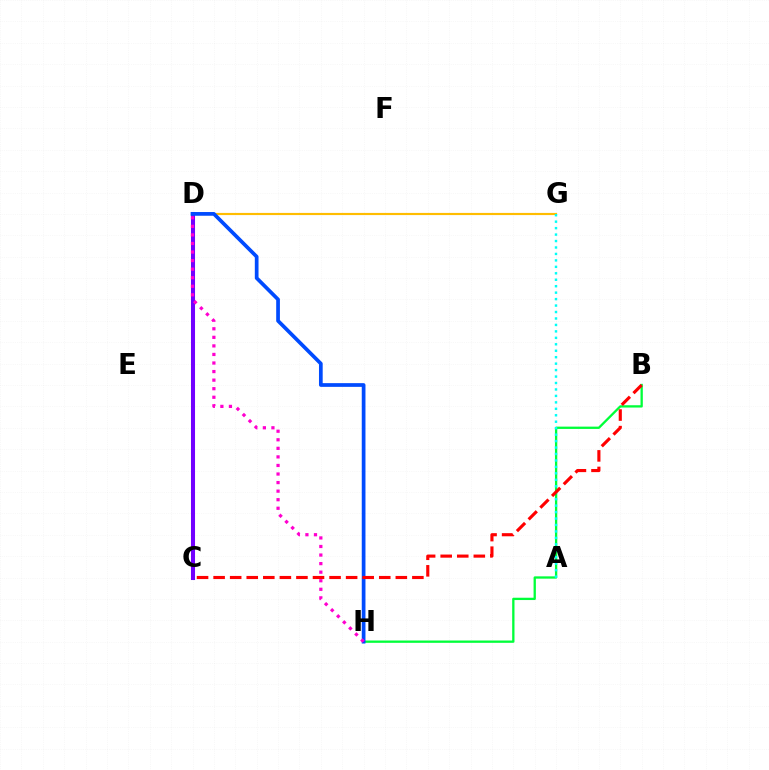{('D', 'G'): [{'color': '#ffbd00', 'line_style': 'solid', 'thickness': 1.56}], ('B', 'H'): [{'color': '#00ff39', 'line_style': 'solid', 'thickness': 1.66}], ('A', 'G'): [{'color': '#00fff6', 'line_style': 'dotted', 'thickness': 1.75}], ('C', 'D'): [{'color': '#84ff00', 'line_style': 'dashed', 'thickness': 2.0}, {'color': '#7200ff', 'line_style': 'solid', 'thickness': 2.92}], ('D', 'H'): [{'color': '#004bff', 'line_style': 'solid', 'thickness': 2.67}, {'color': '#ff00cf', 'line_style': 'dotted', 'thickness': 2.33}], ('B', 'C'): [{'color': '#ff0000', 'line_style': 'dashed', 'thickness': 2.25}]}